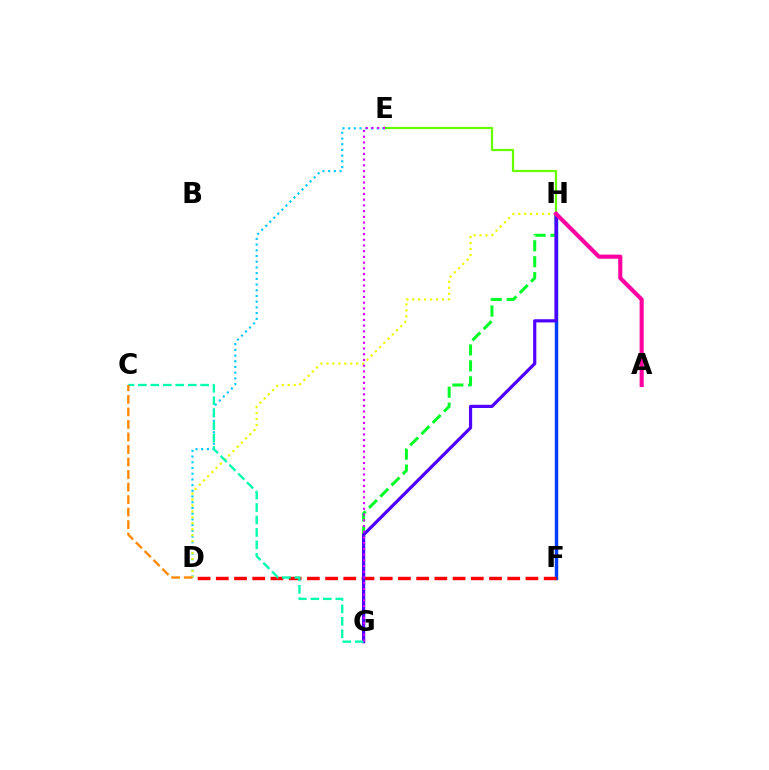{('D', 'E'): [{'color': '#00c7ff', 'line_style': 'dotted', 'thickness': 1.55}], ('G', 'H'): [{'color': '#00ff27', 'line_style': 'dashed', 'thickness': 2.16}, {'color': '#4f00ff', 'line_style': 'solid', 'thickness': 2.3}], ('F', 'H'): [{'color': '#003fff', 'line_style': 'solid', 'thickness': 2.48}], ('E', 'H'): [{'color': '#66ff00', 'line_style': 'solid', 'thickness': 1.61}], ('D', 'F'): [{'color': '#ff0000', 'line_style': 'dashed', 'thickness': 2.47}], ('D', 'H'): [{'color': '#eeff00', 'line_style': 'dotted', 'thickness': 1.62}], ('C', 'G'): [{'color': '#00ffaf', 'line_style': 'dashed', 'thickness': 1.69}], ('C', 'D'): [{'color': '#ff8800', 'line_style': 'dashed', 'thickness': 1.7}], ('A', 'H'): [{'color': '#ff00a0', 'line_style': 'solid', 'thickness': 2.95}], ('E', 'G'): [{'color': '#d600ff', 'line_style': 'dotted', 'thickness': 1.56}]}